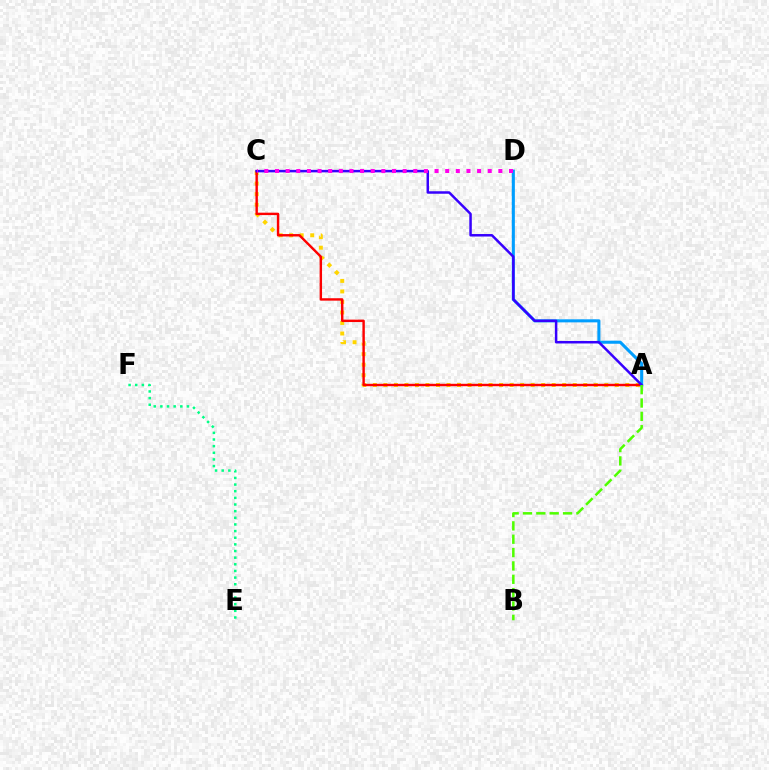{('E', 'F'): [{'color': '#00ff86', 'line_style': 'dotted', 'thickness': 1.81}], ('A', 'C'): [{'color': '#ffd500', 'line_style': 'dotted', 'thickness': 2.86}, {'color': '#ff0000', 'line_style': 'solid', 'thickness': 1.74}, {'color': '#3700ff', 'line_style': 'solid', 'thickness': 1.8}], ('A', 'D'): [{'color': '#009eff', 'line_style': 'solid', 'thickness': 2.21}], ('A', 'B'): [{'color': '#4fff00', 'line_style': 'dashed', 'thickness': 1.81}], ('C', 'D'): [{'color': '#ff00ed', 'line_style': 'dotted', 'thickness': 2.89}]}